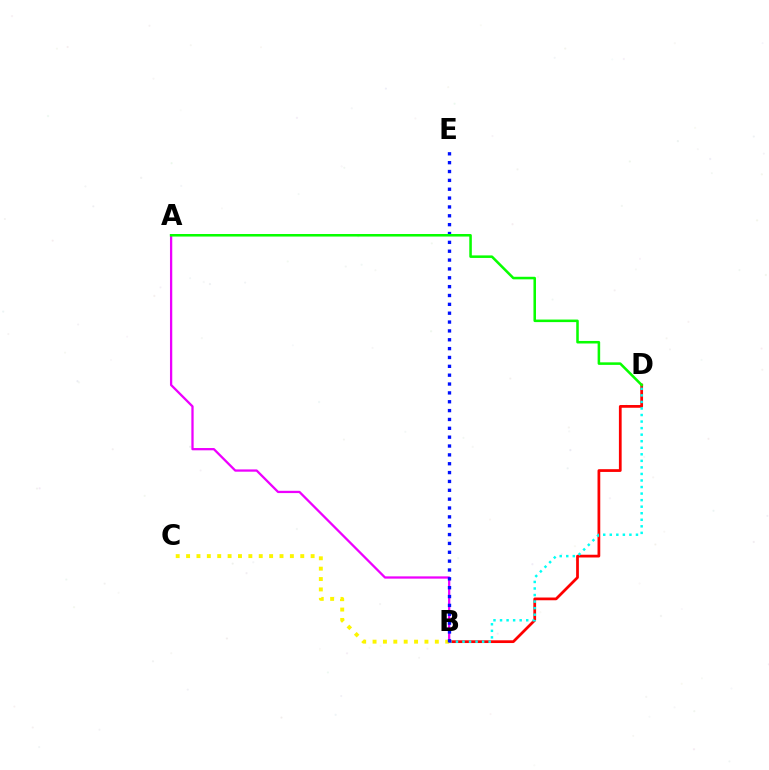{('B', 'D'): [{'color': '#ff0000', 'line_style': 'solid', 'thickness': 1.98}, {'color': '#00fff6', 'line_style': 'dotted', 'thickness': 1.78}], ('A', 'B'): [{'color': '#ee00ff', 'line_style': 'solid', 'thickness': 1.64}], ('B', 'C'): [{'color': '#fcf500', 'line_style': 'dotted', 'thickness': 2.82}], ('B', 'E'): [{'color': '#0010ff', 'line_style': 'dotted', 'thickness': 2.41}], ('A', 'D'): [{'color': '#08ff00', 'line_style': 'solid', 'thickness': 1.83}]}